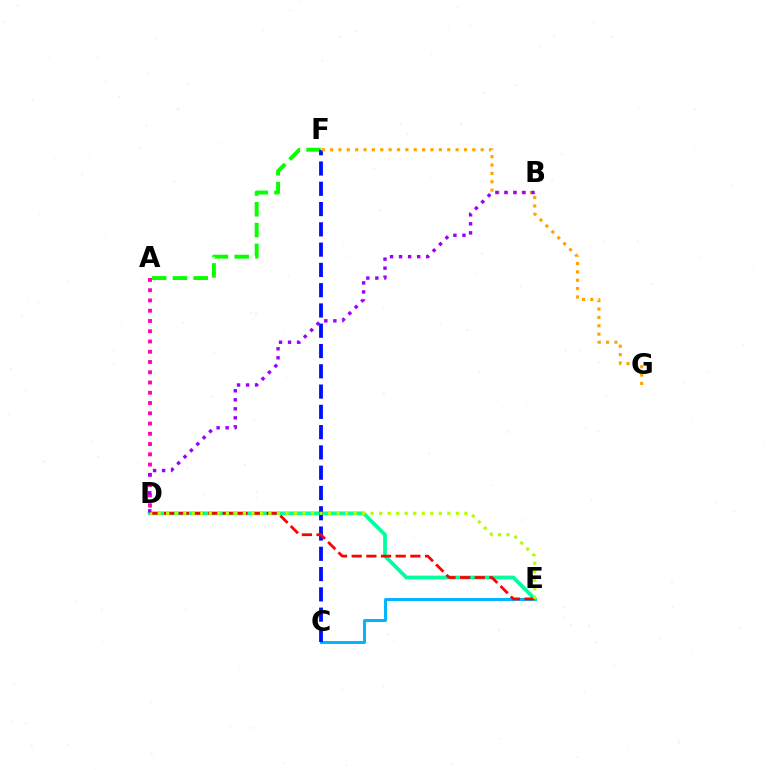{('C', 'E'): [{'color': '#00b5ff', 'line_style': 'solid', 'thickness': 2.13}], ('A', 'D'): [{'color': '#ff00bd', 'line_style': 'dotted', 'thickness': 2.79}], ('A', 'F'): [{'color': '#08ff00', 'line_style': 'dashed', 'thickness': 2.82}], ('D', 'E'): [{'color': '#00ff9d', 'line_style': 'solid', 'thickness': 2.71}, {'color': '#ff0000', 'line_style': 'dashed', 'thickness': 1.99}, {'color': '#b3ff00', 'line_style': 'dotted', 'thickness': 2.31}], ('C', 'F'): [{'color': '#0010ff', 'line_style': 'dashed', 'thickness': 2.75}], ('F', 'G'): [{'color': '#ffa500', 'line_style': 'dotted', 'thickness': 2.27}], ('B', 'D'): [{'color': '#9b00ff', 'line_style': 'dotted', 'thickness': 2.45}]}